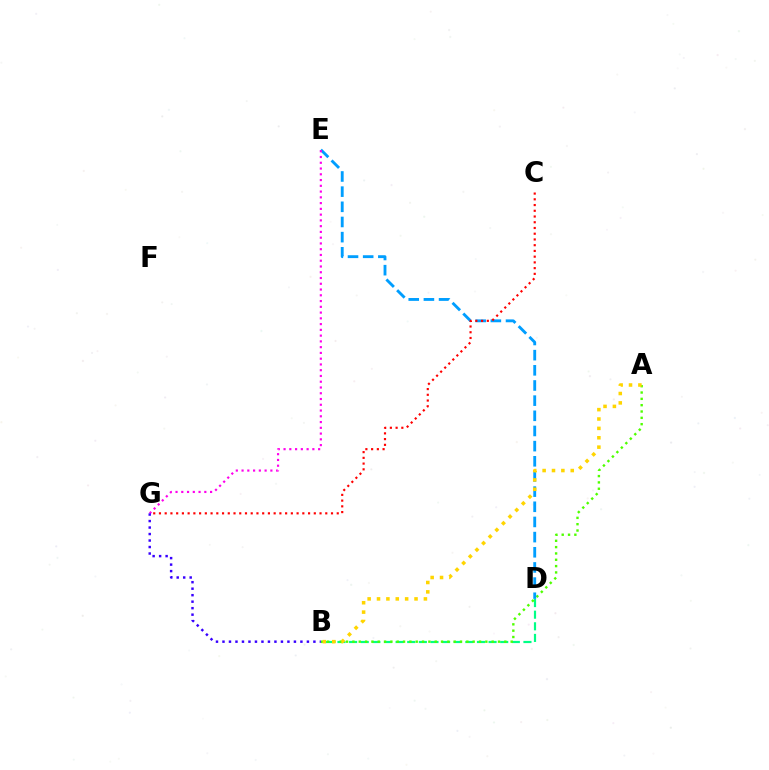{('B', 'D'): [{'color': '#00ff86', 'line_style': 'dashed', 'thickness': 1.58}], ('A', 'B'): [{'color': '#4fff00', 'line_style': 'dotted', 'thickness': 1.72}, {'color': '#ffd500', 'line_style': 'dotted', 'thickness': 2.55}], ('D', 'E'): [{'color': '#009eff', 'line_style': 'dashed', 'thickness': 2.06}], ('E', 'G'): [{'color': '#ff00ed', 'line_style': 'dotted', 'thickness': 1.57}], ('C', 'G'): [{'color': '#ff0000', 'line_style': 'dotted', 'thickness': 1.56}], ('B', 'G'): [{'color': '#3700ff', 'line_style': 'dotted', 'thickness': 1.76}]}